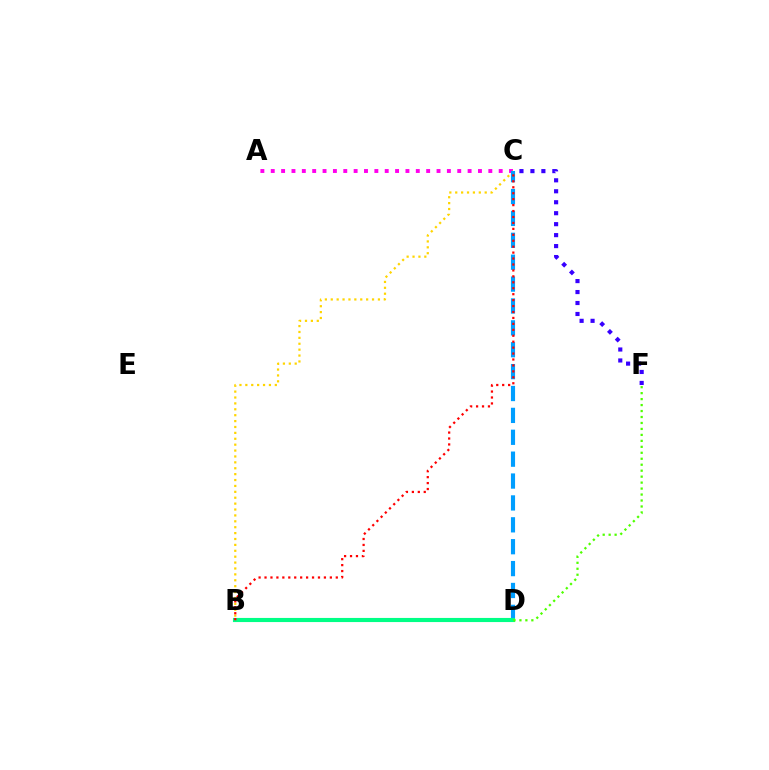{('A', 'C'): [{'color': '#ff00ed', 'line_style': 'dotted', 'thickness': 2.82}], ('B', 'C'): [{'color': '#ffd500', 'line_style': 'dotted', 'thickness': 1.6}, {'color': '#ff0000', 'line_style': 'dotted', 'thickness': 1.61}], ('C', 'F'): [{'color': '#3700ff', 'line_style': 'dotted', 'thickness': 2.98}], ('C', 'D'): [{'color': '#009eff', 'line_style': 'dashed', 'thickness': 2.97}], ('B', 'D'): [{'color': '#00ff86', 'line_style': 'solid', 'thickness': 2.97}], ('D', 'F'): [{'color': '#4fff00', 'line_style': 'dotted', 'thickness': 1.62}]}